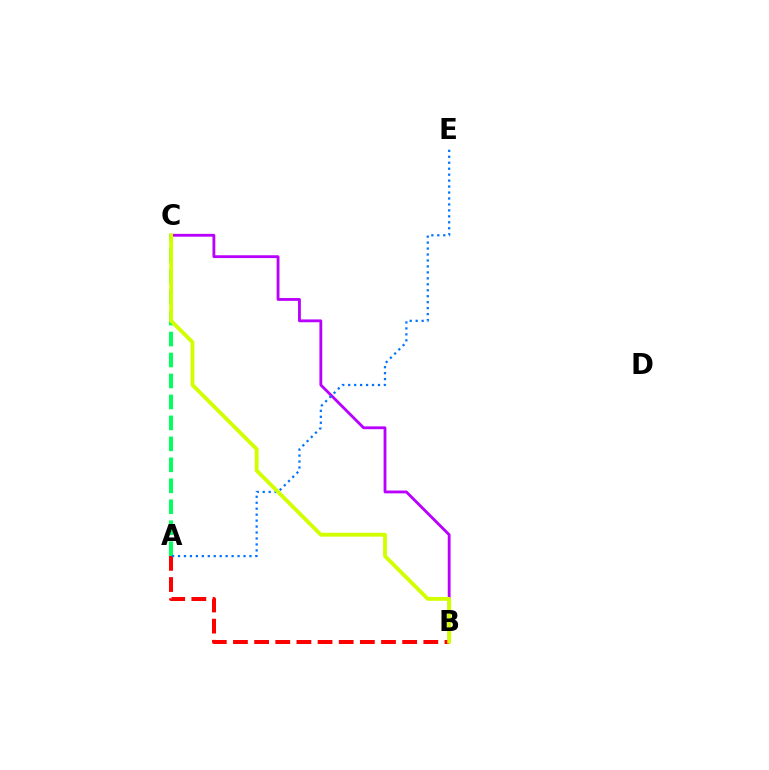{('A', 'B'): [{'color': '#ff0000', 'line_style': 'dashed', 'thickness': 2.87}], ('A', 'C'): [{'color': '#00ff5c', 'line_style': 'dashed', 'thickness': 2.85}], ('B', 'C'): [{'color': '#b900ff', 'line_style': 'solid', 'thickness': 2.03}, {'color': '#d1ff00', 'line_style': 'solid', 'thickness': 2.77}], ('A', 'E'): [{'color': '#0074ff', 'line_style': 'dotted', 'thickness': 1.62}]}